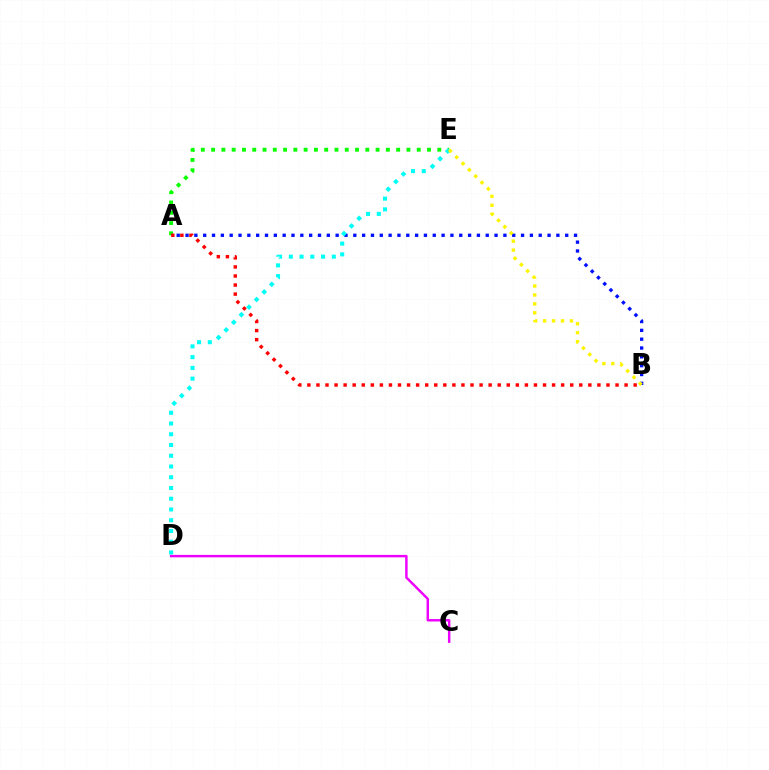{('A', 'E'): [{'color': '#08ff00', 'line_style': 'dotted', 'thickness': 2.79}], ('A', 'B'): [{'color': '#0010ff', 'line_style': 'dotted', 'thickness': 2.4}, {'color': '#ff0000', 'line_style': 'dotted', 'thickness': 2.46}], ('D', 'E'): [{'color': '#00fff6', 'line_style': 'dotted', 'thickness': 2.92}], ('B', 'E'): [{'color': '#fcf500', 'line_style': 'dotted', 'thickness': 2.43}], ('C', 'D'): [{'color': '#ee00ff', 'line_style': 'solid', 'thickness': 1.76}]}